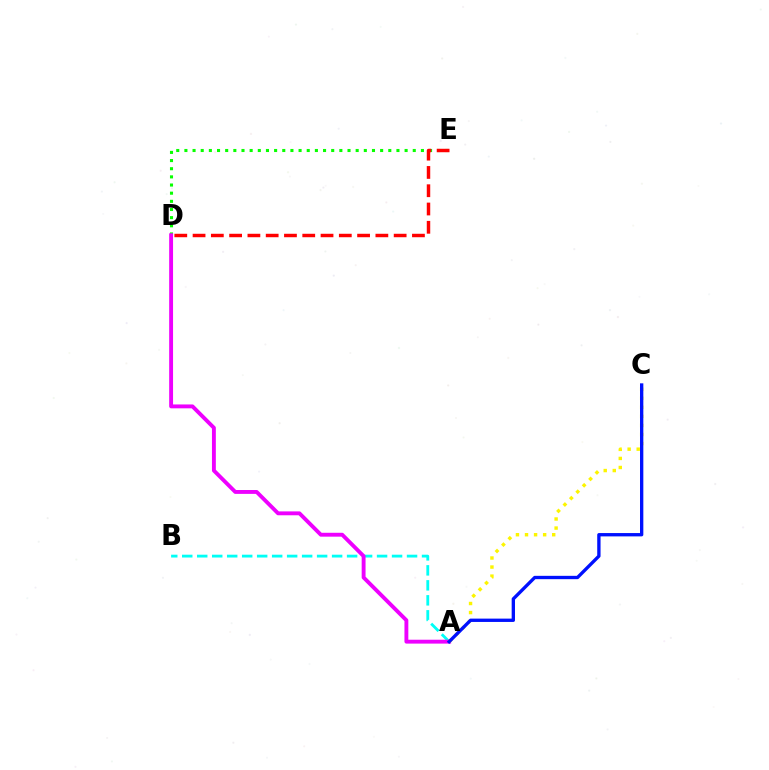{('D', 'E'): [{'color': '#08ff00', 'line_style': 'dotted', 'thickness': 2.22}, {'color': '#ff0000', 'line_style': 'dashed', 'thickness': 2.48}], ('A', 'B'): [{'color': '#00fff6', 'line_style': 'dashed', 'thickness': 2.04}], ('A', 'D'): [{'color': '#ee00ff', 'line_style': 'solid', 'thickness': 2.79}], ('A', 'C'): [{'color': '#fcf500', 'line_style': 'dotted', 'thickness': 2.46}, {'color': '#0010ff', 'line_style': 'solid', 'thickness': 2.4}]}